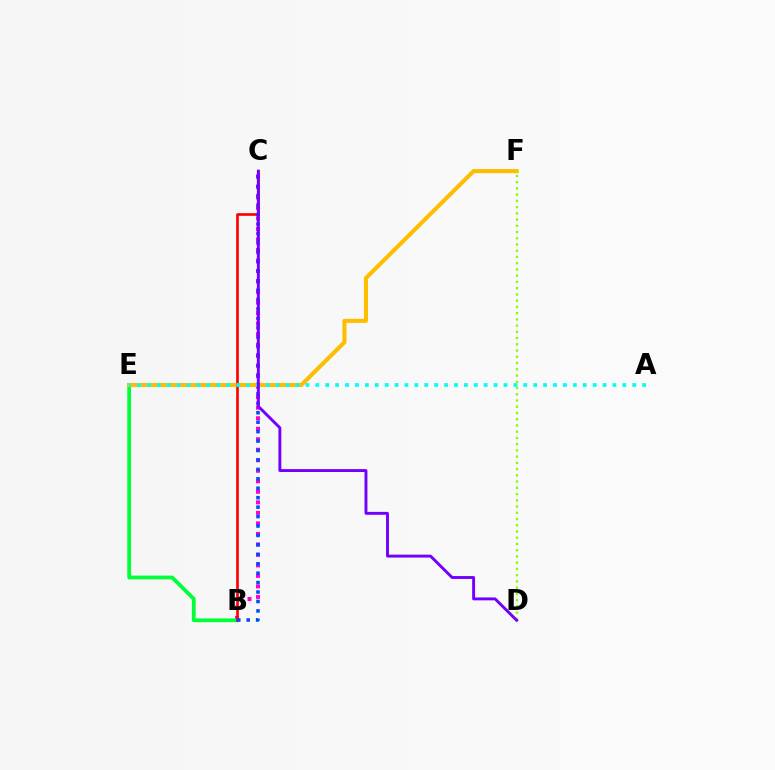{('B', 'C'): [{'color': '#ff00cf', 'line_style': 'dotted', 'thickness': 2.86}, {'color': '#ff0000', 'line_style': 'solid', 'thickness': 1.92}, {'color': '#004bff', 'line_style': 'dotted', 'thickness': 2.56}], ('B', 'E'): [{'color': '#00ff39', 'line_style': 'solid', 'thickness': 2.73}], ('E', 'F'): [{'color': '#ffbd00', 'line_style': 'solid', 'thickness': 2.94}], ('D', 'F'): [{'color': '#84ff00', 'line_style': 'dotted', 'thickness': 1.69}], ('A', 'E'): [{'color': '#00fff6', 'line_style': 'dotted', 'thickness': 2.69}], ('C', 'D'): [{'color': '#7200ff', 'line_style': 'solid', 'thickness': 2.09}]}